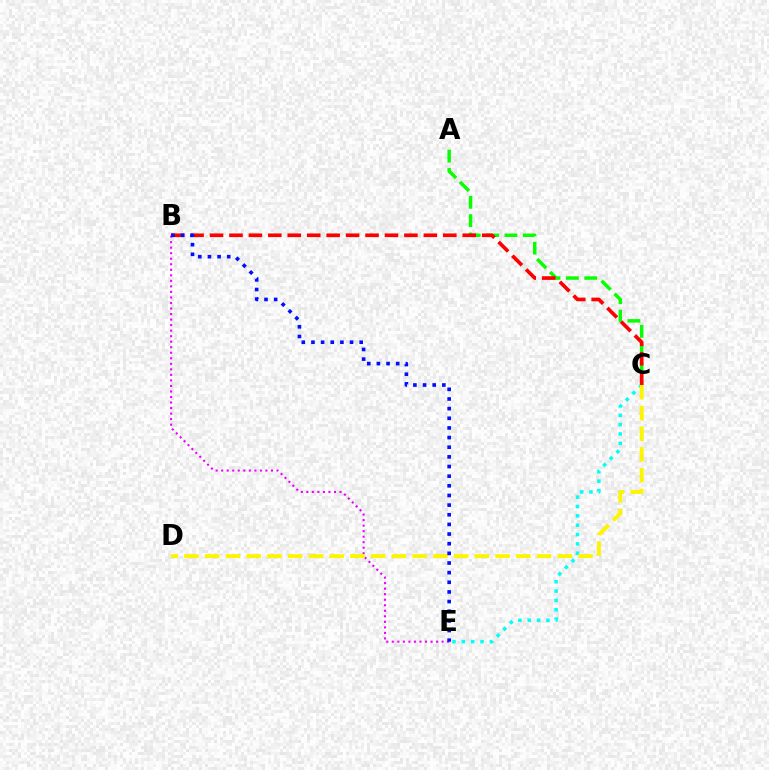{('B', 'E'): [{'color': '#ee00ff', 'line_style': 'dotted', 'thickness': 1.5}, {'color': '#0010ff', 'line_style': 'dotted', 'thickness': 2.62}], ('A', 'C'): [{'color': '#08ff00', 'line_style': 'dashed', 'thickness': 2.49}], ('C', 'E'): [{'color': '#00fff6', 'line_style': 'dotted', 'thickness': 2.54}], ('B', 'C'): [{'color': '#ff0000', 'line_style': 'dashed', 'thickness': 2.64}], ('C', 'D'): [{'color': '#fcf500', 'line_style': 'dashed', 'thickness': 2.82}]}